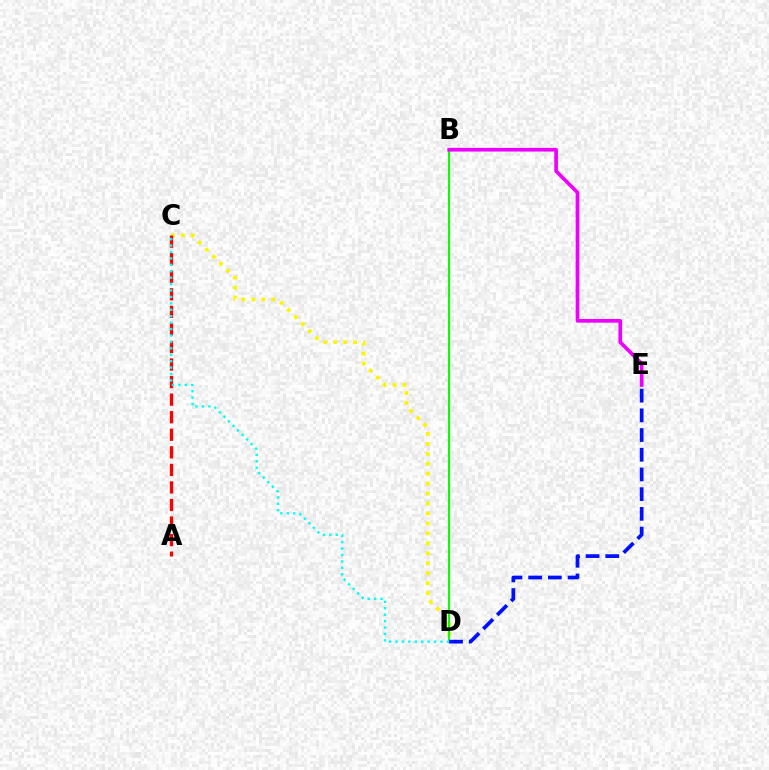{('C', 'D'): [{'color': '#fcf500', 'line_style': 'dotted', 'thickness': 2.7}, {'color': '#00fff6', 'line_style': 'dotted', 'thickness': 1.75}], ('A', 'C'): [{'color': '#ff0000', 'line_style': 'dashed', 'thickness': 2.39}], ('B', 'D'): [{'color': '#08ff00', 'line_style': 'solid', 'thickness': 1.52}], ('D', 'E'): [{'color': '#0010ff', 'line_style': 'dashed', 'thickness': 2.68}], ('B', 'E'): [{'color': '#ee00ff', 'line_style': 'solid', 'thickness': 2.65}]}